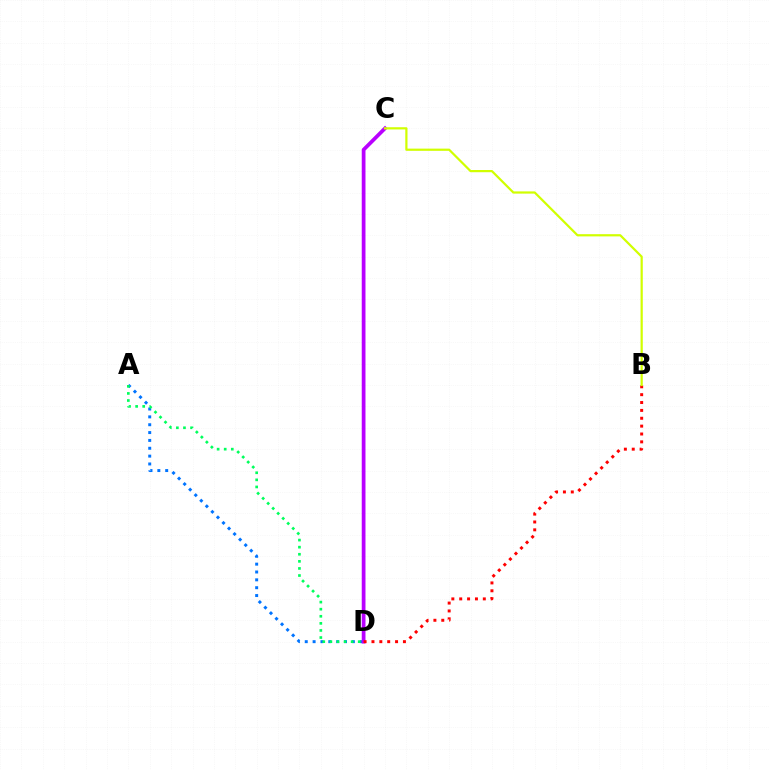{('A', 'D'): [{'color': '#0074ff', 'line_style': 'dotted', 'thickness': 2.13}, {'color': '#00ff5c', 'line_style': 'dotted', 'thickness': 1.93}], ('C', 'D'): [{'color': '#b900ff', 'line_style': 'solid', 'thickness': 2.69}], ('B', 'D'): [{'color': '#ff0000', 'line_style': 'dotted', 'thickness': 2.14}], ('B', 'C'): [{'color': '#d1ff00', 'line_style': 'solid', 'thickness': 1.59}]}